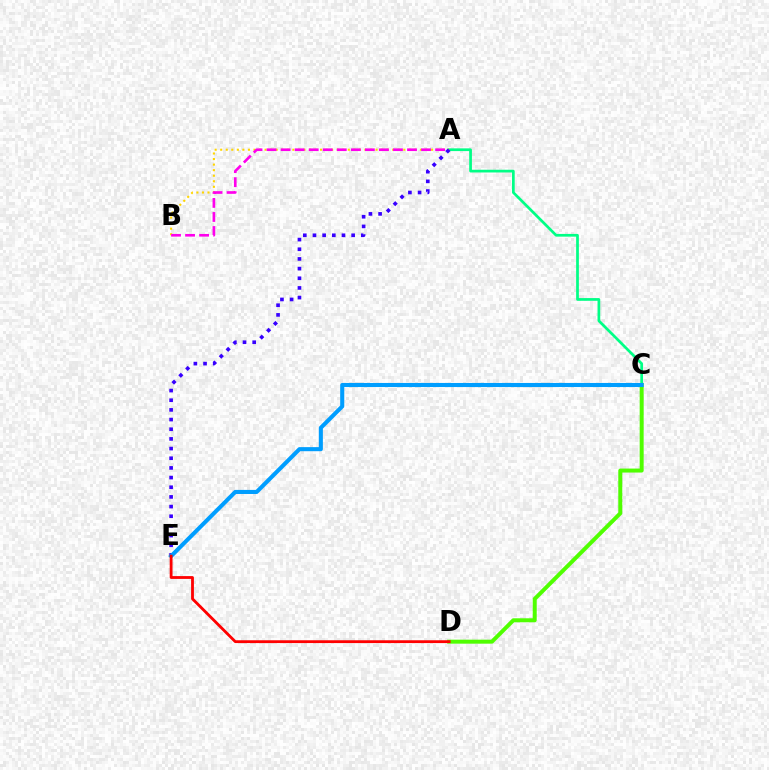{('A', 'C'): [{'color': '#00ff86', 'line_style': 'solid', 'thickness': 1.96}], ('A', 'B'): [{'color': '#ffd500', 'line_style': 'dotted', 'thickness': 1.51}, {'color': '#ff00ed', 'line_style': 'dashed', 'thickness': 1.91}], ('C', 'D'): [{'color': '#4fff00', 'line_style': 'solid', 'thickness': 2.87}], ('A', 'E'): [{'color': '#3700ff', 'line_style': 'dotted', 'thickness': 2.63}], ('C', 'E'): [{'color': '#009eff', 'line_style': 'solid', 'thickness': 2.93}], ('D', 'E'): [{'color': '#ff0000', 'line_style': 'solid', 'thickness': 2.03}]}